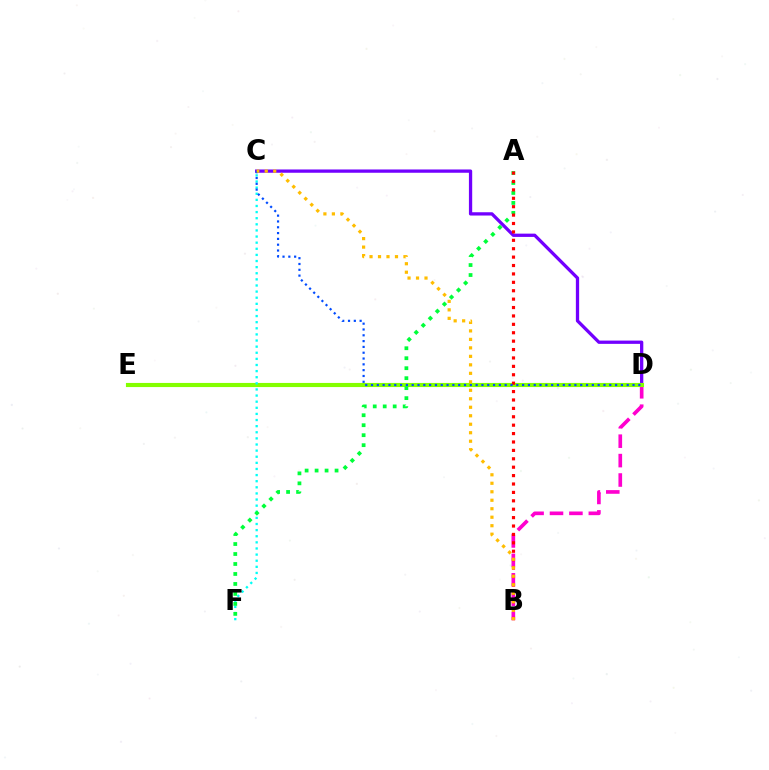{('B', 'D'): [{'color': '#ff00cf', 'line_style': 'dashed', 'thickness': 2.64}], ('C', 'D'): [{'color': '#7200ff', 'line_style': 'solid', 'thickness': 2.36}, {'color': '#004bff', 'line_style': 'dotted', 'thickness': 1.58}], ('D', 'E'): [{'color': '#84ff00', 'line_style': 'solid', 'thickness': 2.97}], ('C', 'F'): [{'color': '#00fff6', 'line_style': 'dotted', 'thickness': 1.66}], ('A', 'F'): [{'color': '#00ff39', 'line_style': 'dotted', 'thickness': 2.71}], ('A', 'B'): [{'color': '#ff0000', 'line_style': 'dotted', 'thickness': 2.28}], ('B', 'C'): [{'color': '#ffbd00', 'line_style': 'dotted', 'thickness': 2.31}]}